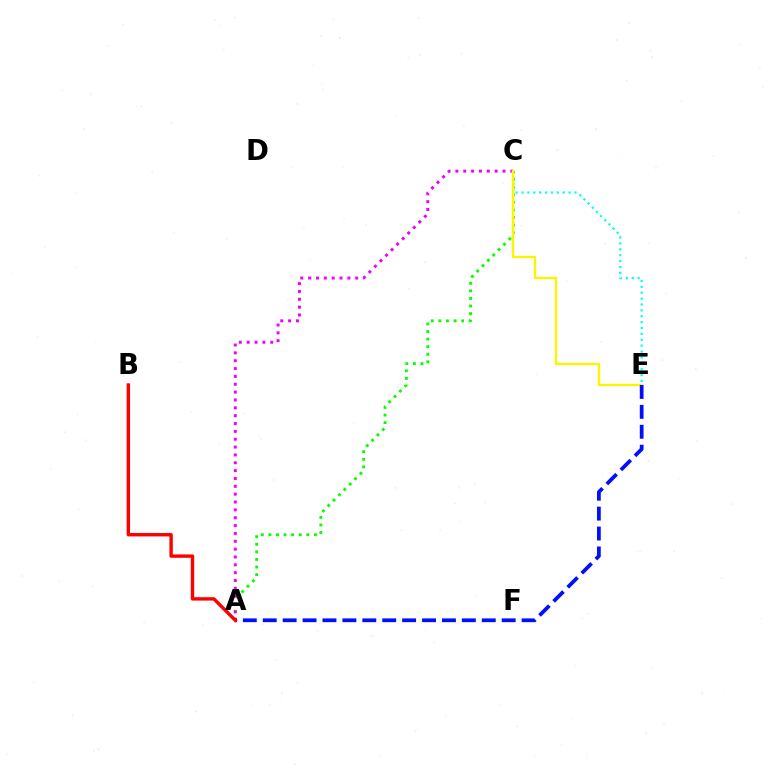{('C', 'E'): [{'color': '#00fff6', 'line_style': 'dotted', 'thickness': 1.6}, {'color': '#fcf500', 'line_style': 'solid', 'thickness': 1.69}], ('A', 'C'): [{'color': '#08ff00', 'line_style': 'dotted', 'thickness': 2.06}, {'color': '#ee00ff', 'line_style': 'dotted', 'thickness': 2.13}], ('A', 'E'): [{'color': '#0010ff', 'line_style': 'dashed', 'thickness': 2.7}], ('A', 'B'): [{'color': '#ff0000', 'line_style': 'solid', 'thickness': 2.44}]}